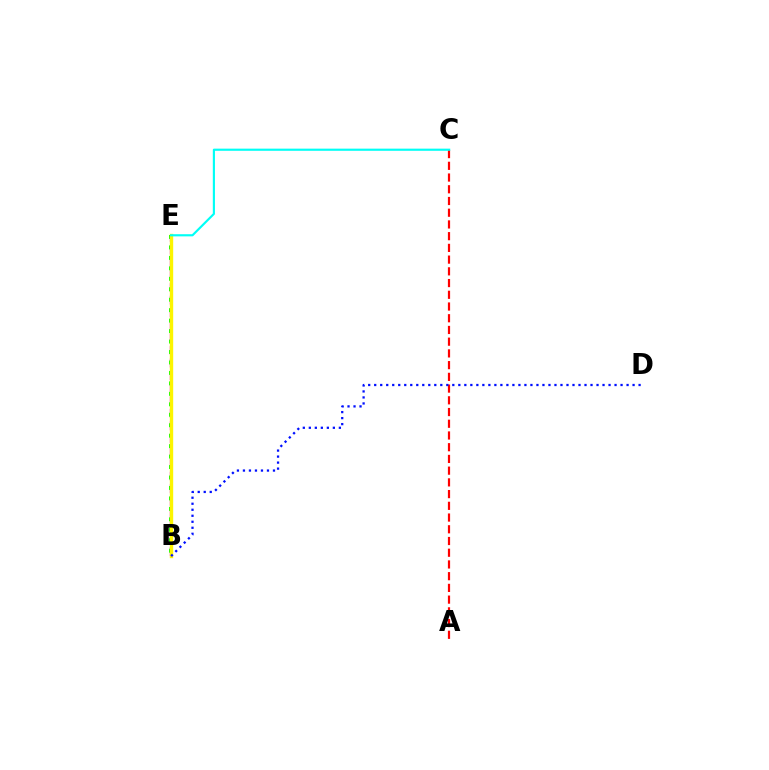{('B', 'E'): [{'color': '#ee00ff', 'line_style': 'dashed', 'thickness': 1.71}, {'color': '#08ff00', 'line_style': 'dotted', 'thickness': 2.84}, {'color': '#fcf500', 'line_style': 'solid', 'thickness': 2.43}], ('A', 'C'): [{'color': '#ff0000', 'line_style': 'dashed', 'thickness': 1.59}], ('C', 'E'): [{'color': '#00fff6', 'line_style': 'solid', 'thickness': 1.55}], ('B', 'D'): [{'color': '#0010ff', 'line_style': 'dotted', 'thickness': 1.63}]}